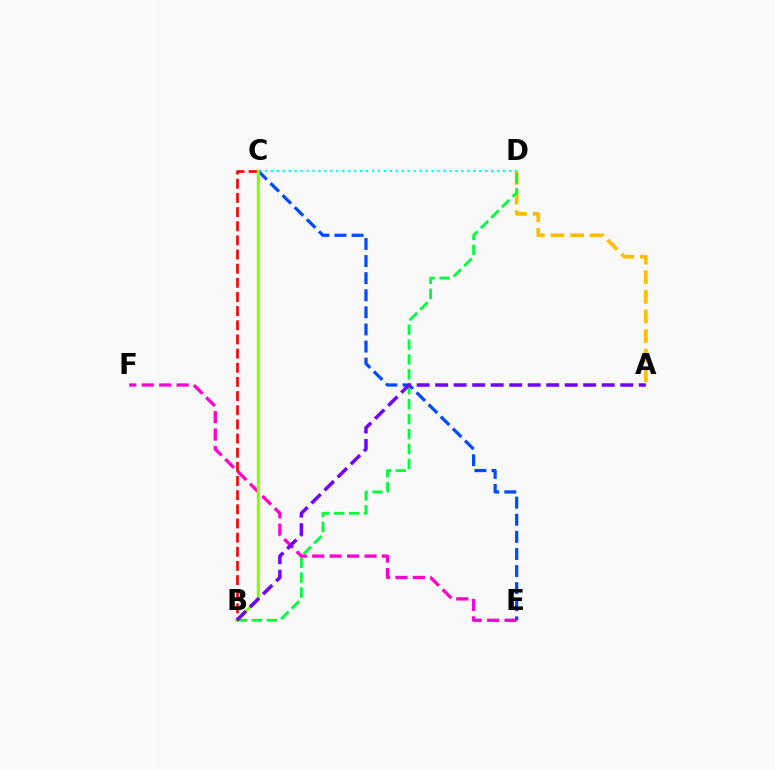{('C', 'D'): [{'color': '#00fff6', 'line_style': 'dotted', 'thickness': 1.62}], ('A', 'D'): [{'color': '#ffbd00', 'line_style': 'dashed', 'thickness': 2.67}], ('B', 'D'): [{'color': '#00ff39', 'line_style': 'dashed', 'thickness': 2.03}], ('E', 'F'): [{'color': '#ff00cf', 'line_style': 'dashed', 'thickness': 2.37}], ('B', 'C'): [{'color': '#ff0000', 'line_style': 'dashed', 'thickness': 1.92}, {'color': '#84ff00', 'line_style': 'solid', 'thickness': 2.19}], ('C', 'E'): [{'color': '#004bff', 'line_style': 'dashed', 'thickness': 2.32}], ('A', 'B'): [{'color': '#7200ff', 'line_style': 'dashed', 'thickness': 2.51}]}